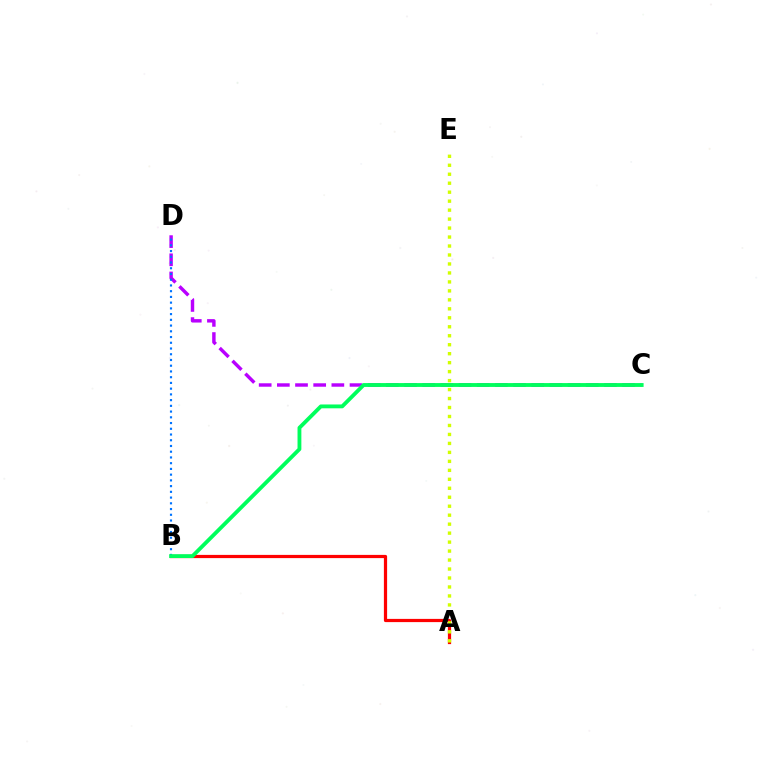{('C', 'D'): [{'color': '#b900ff', 'line_style': 'dashed', 'thickness': 2.47}], ('A', 'B'): [{'color': '#ff0000', 'line_style': 'solid', 'thickness': 2.32}], ('B', 'D'): [{'color': '#0074ff', 'line_style': 'dotted', 'thickness': 1.56}], ('A', 'E'): [{'color': '#d1ff00', 'line_style': 'dotted', 'thickness': 2.44}], ('B', 'C'): [{'color': '#00ff5c', 'line_style': 'solid', 'thickness': 2.77}]}